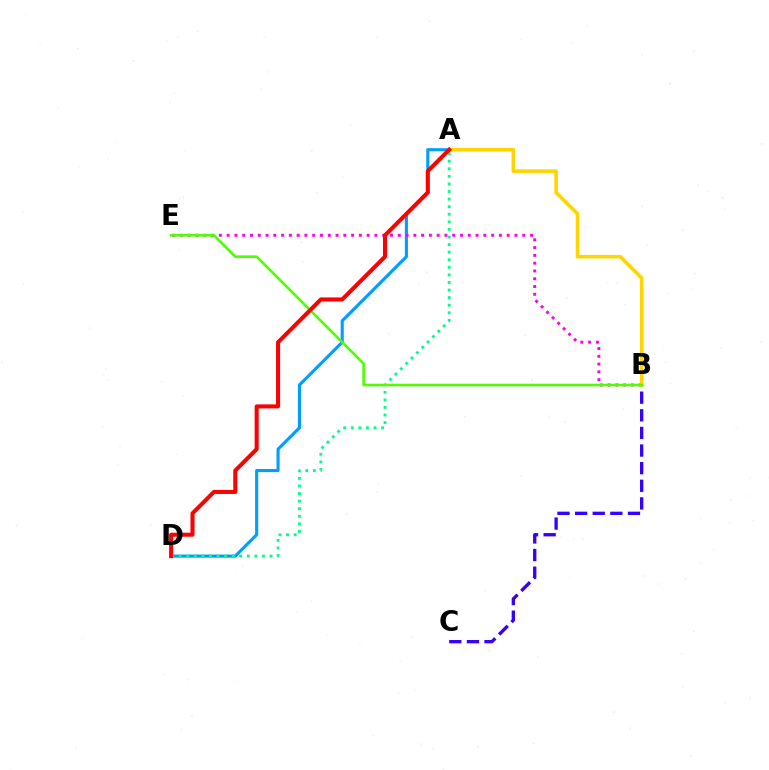{('A', 'D'): [{'color': '#009eff', 'line_style': 'solid', 'thickness': 2.25}, {'color': '#00ff86', 'line_style': 'dotted', 'thickness': 2.06}, {'color': '#ff0000', 'line_style': 'solid', 'thickness': 2.91}], ('B', 'E'): [{'color': '#ff00ed', 'line_style': 'dotted', 'thickness': 2.11}, {'color': '#4fff00', 'line_style': 'solid', 'thickness': 1.88}], ('B', 'C'): [{'color': '#3700ff', 'line_style': 'dashed', 'thickness': 2.39}], ('A', 'B'): [{'color': '#ffd500', 'line_style': 'solid', 'thickness': 2.57}]}